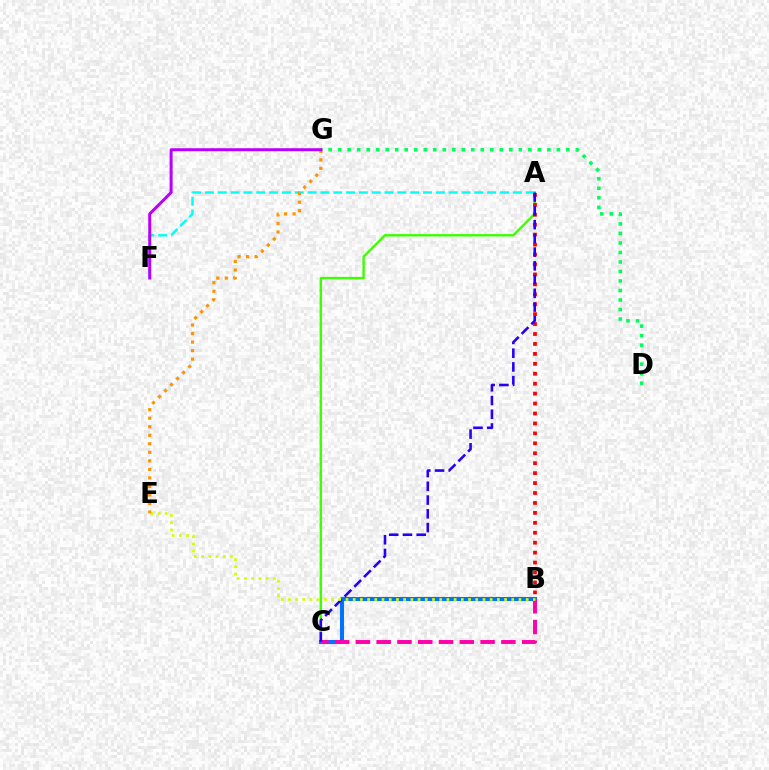{('A', 'C'): [{'color': '#3dff00', 'line_style': 'solid', 'thickness': 1.73}, {'color': '#2500ff', 'line_style': 'dashed', 'thickness': 1.87}], ('D', 'G'): [{'color': '#00ff5c', 'line_style': 'dotted', 'thickness': 2.58}], ('B', 'C'): [{'color': '#0074ff', 'line_style': 'solid', 'thickness': 2.93}, {'color': '#ff00ac', 'line_style': 'dashed', 'thickness': 2.82}], ('A', 'F'): [{'color': '#00fff6', 'line_style': 'dashed', 'thickness': 1.74}], ('A', 'B'): [{'color': '#ff0000', 'line_style': 'dotted', 'thickness': 2.7}], ('B', 'E'): [{'color': '#d1ff00', 'line_style': 'dotted', 'thickness': 1.96}], ('E', 'G'): [{'color': '#ff9400', 'line_style': 'dotted', 'thickness': 2.32}], ('F', 'G'): [{'color': '#b900ff', 'line_style': 'solid', 'thickness': 2.15}]}